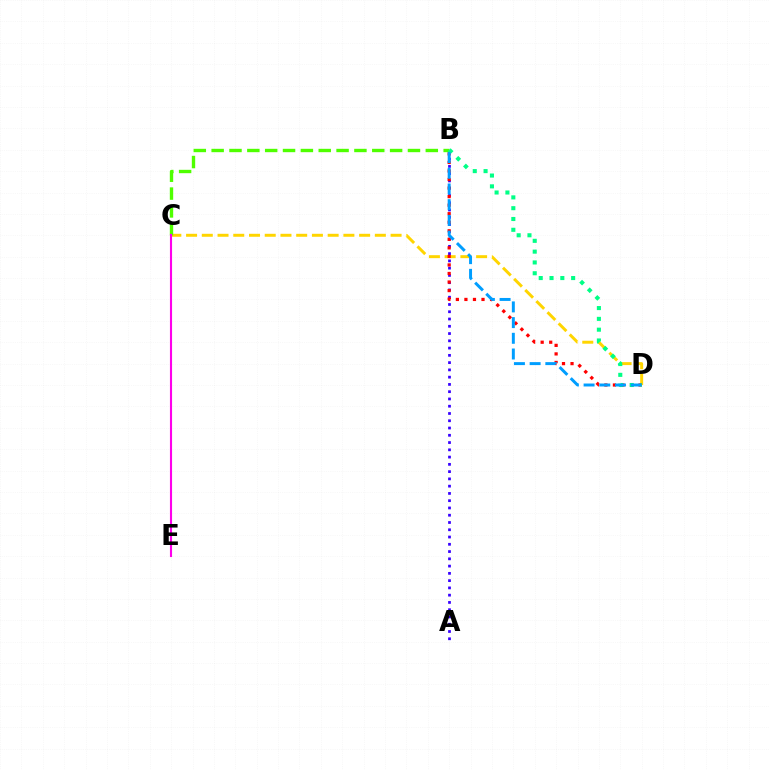{('C', 'D'): [{'color': '#ffd500', 'line_style': 'dashed', 'thickness': 2.14}], ('A', 'B'): [{'color': '#3700ff', 'line_style': 'dotted', 'thickness': 1.97}], ('B', 'D'): [{'color': '#ff0000', 'line_style': 'dotted', 'thickness': 2.32}, {'color': '#00ff86', 'line_style': 'dotted', 'thickness': 2.94}, {'color': '#009eff', 'line_style': 'dashed', 'thickness': 2.13}], ('B', 'C'): [{'color': '#4fff00', 'line_style': 'dashed', 'thickness': 2.42}], ('C', 'E'): [{'color': '#ff00ed', 'line_style': 'solid', 'thickness': 1.52}]}